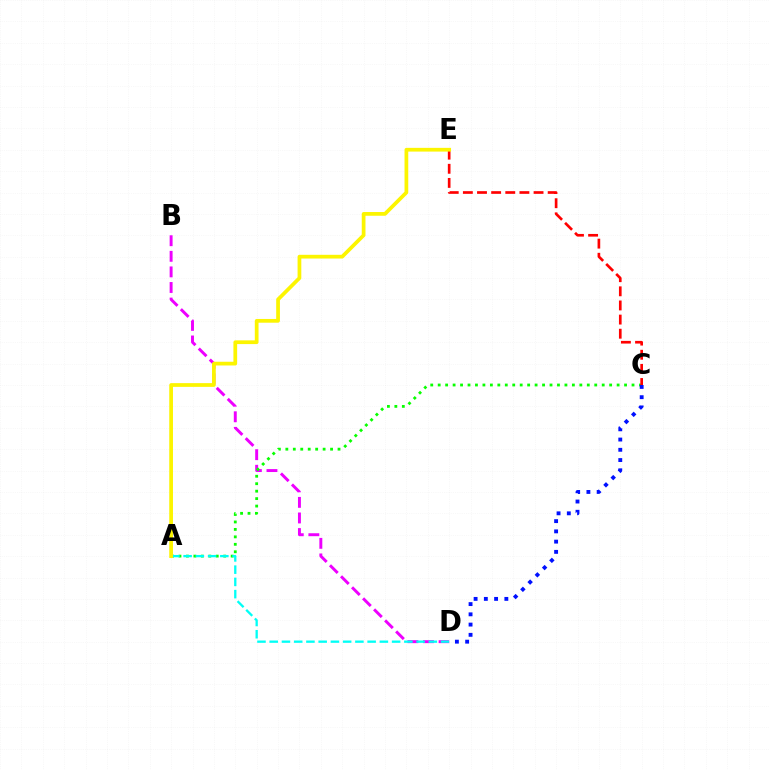{('B', 'D'): [{'color': '#ee00ff', 'line_style': 'dashed', 'thickness': 2.12}], ('A', 'C'): [{'color': '#08ff00', 'line_style': 'dotted', 'thickness': 2.03}], ('A', 'D'): [{'color': '#00fff6', 'line_style': 'dashed', 'thickness': 1.66}], ('C', 'D'): [{'color': '#0010ff', 'line_style': 'dotted', 'thickness': 2.78}], ('C', 'E'): [{'color': '#ff0000', 'line_style': 'dashed', 'thickness': 1.92}], ('A', 'E'): [{'color': '#fcf500', 'line_style': 'solid', 'thickness': 2.69}]}